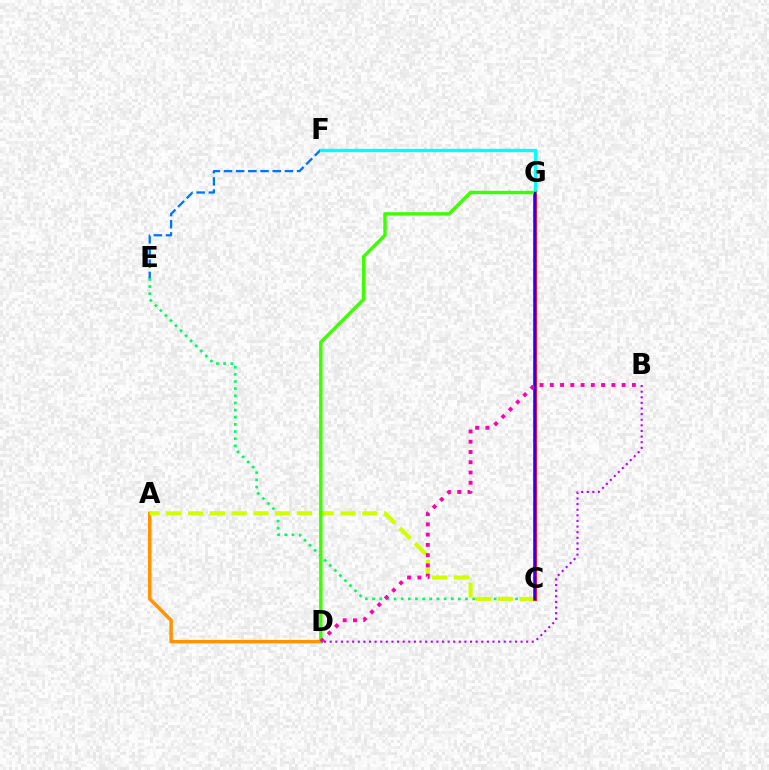{('A', 'D'): [{'color': '#ff9400', 'line_style': 'solid', 'thickness': 2.49}], ('C', 'E'): [{'color': '#00ff5c', 'line_style': 'dotted', 'thickness': 1.94}], ('E', 'F'): [{'color': '#0074ff', 'line_style': 'dashed', 'thickness': 1.65}], ('F', 'G'): [{'color': '#00fff6', 'line_style': 'solid', 'thickness': 2.39}], ('A', 'C'): [{'color': '#d1ff00', 'line_style': 'dashed', 'thickness': 2.96}], ('C', 'G'): [{'color': '#ff0000', 'line_style': 'solid', 'thickness': 2.75}, {'color': '#2500ff', 'line_style': 'solid', 'thickness': 1.58}], ('B', 'D'): [{'color': '#b900ff', 'line_style': 'dotted', 'thickness': 1.53}, {'color': '#ff00ac', 'line_style': 'dotted', 'thickness': 2.79}], ('D', 'G'): [{'color': '#3dff00', 'line_style': 'solid', 'thickness': 2.46}]}